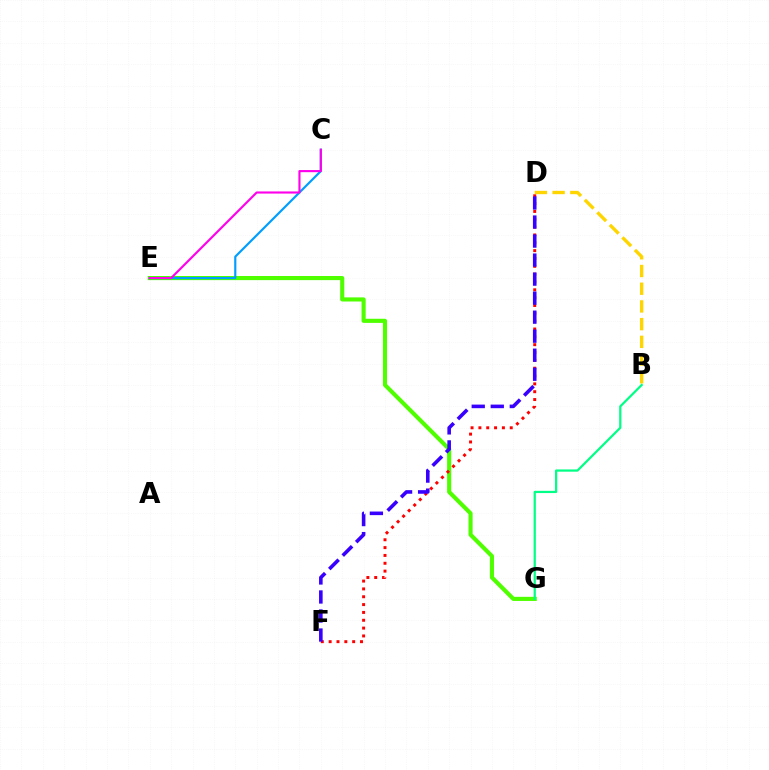{('E', 'G'): [{'color': '#4fff00', 'line_style': 'solid', 'thickness': 2.96}], ('D', 'F'): [{'color': '#ff0000', 'line_style': 'dotted', 'thickness': 2.13}, {'color': '#3700ff', 'line_style': 'dashed', 'thickness': 2.58}], ('C', 'E'): [{'color': '#009eff', 'line_style': 'solid', 'thickness': 1.56}, {'color': '#ff00ed', 'line_style': 'solid', 'thickness': 1.53}], ('B', 'D'): [{'color': '#ffd500', 'line_style': 'dashed', 'thickness': 2.41}], ('B', 'G'): [{'color': '#00ff86', 'line_style': 'solid', 'thickness': 1.61}]}